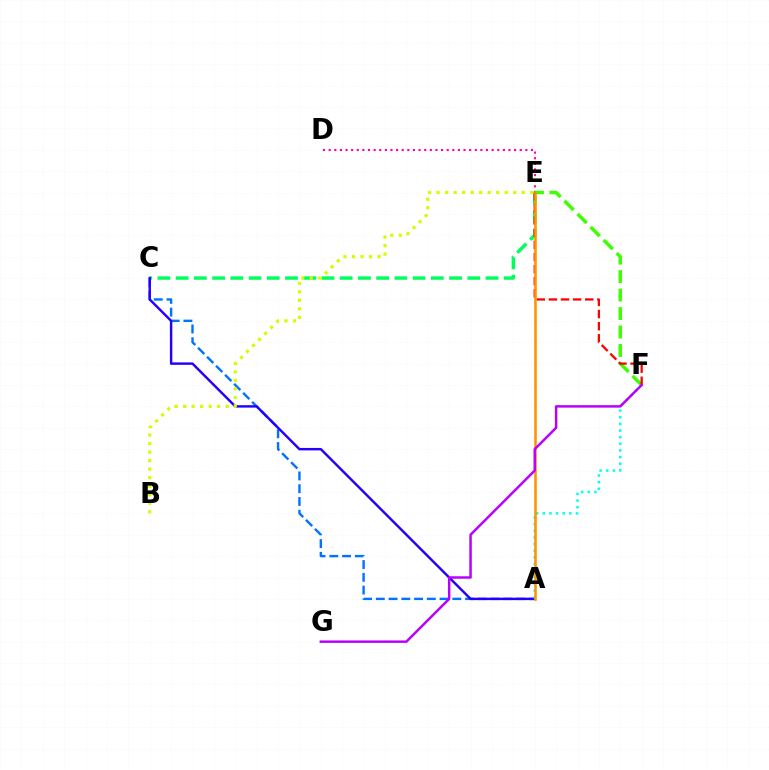{('C', 'E'): [{'color': '#00ff5c', 'line_style': 'dashed', 'thickness': 2.48}], ('A', 'C'): [{'color': '#0074ff', 'line_style': 'dashed', 'thickness': 1.73}, {'color': '#2500ff', 'line_style': 'solid', 'thickness': 1.76}], ('D', 'E'): [{'color': '#ff00ac', 'line_style': 'dotted', 'thickness': 1.53}], ('E', 'F'): [{'color': '#3dff00', 'line_style': 'dashed', 'thickness': 2.51}, {'color': '#ff0000', 'line_style': 'dashed', 'thickness': 1.65}], ('A', 'F'): [{'color': '#00fff6', 'line_style': 'dotted', 'thickness': 1.8}], ('A', 'E'): [{'color': '#ff9400', 'line_style': 'solid', 'thickness': 1.85}], ('F', 'G'): [{'color': '#b900ff', 'line_style': 'solid', 'thickness': 1.78}], ('B', 'E'): [{'color': '#d1ff00', 'line_style': 'dotted', 'thickness': 2.31}]}